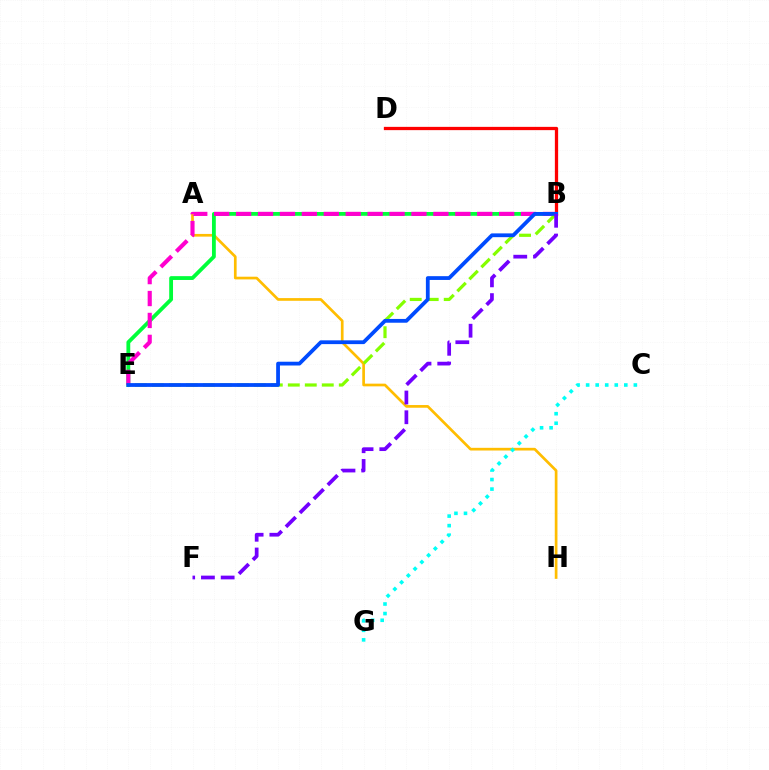{('A', 'H'): [{'color': '#ffbd00', 'line_style': 'solid', 'thickness': 1.94}], ('B', 'D'): [{'color': '#ff0000', 'line_style': 'solid', 'thickness': 2.36}], ('B', 'E'): [{'color': '#00ff39', 'line_style': 'solid', 'thickness': 2.75}, {'color': '#ff00cf', 'line_style': 'dashed', 'thickness': 2.98}, {'color': '#84ff00', 'line_style': 'dashed', 'thickness': 2.31}, {'color': '#004bff', 'line_style': 'solid', 'thickness': 2.72}], ('C', 'G'): [{'color': '#00fff6', 'line_style': 'dotted', 'thickness': 2.59}], ('B', 'F'): [{'color': '#7200ff', 'line_style': 'dashed', 'thickness': 2.68}]}